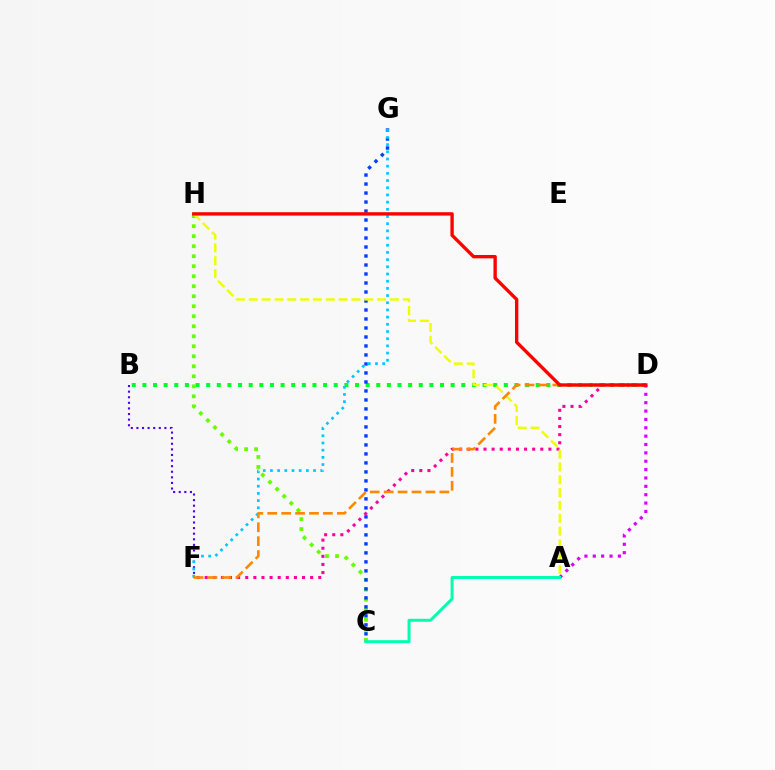{('B', 'D'): [{'color': '#00ff27', 'line_style': 'dotted', 'thickness': 2.89}], ('B', 'F'): [{'color': '#4f00ff', 'line_style': 'dotted', 'thickness': 1.52}], ('A', 'D'): [{'color': '#d600ff', 'line_style': 'dotted', 'thickness': 2.27}], ('C', 'H'): [{'color': '#66ff00', 'line_style': 'dotted', 'thickness': 2.72}], ('C', 'G'): [{'color': '#003fff', 'line_style': 'dotted', 'thickness': 2.44}], ('D', 'F'): [{'color': '#ff00a0', 'line_style': 'dotted', 'thickness': 2.2}, {'color': '#ff8800', 'line_style': 'dashed', 'thickness': 1.89}], ('A', 'H'): [{'color': '#eeff00', 'line_style': 'dashed', 'thickness': 1.74}], ('F', 'G'): [{'color': '#00c7ff', 'line_style': 'dotted', 'thickness': 1.95}], ('D', 'H'): [{'color': '#ff0000', 'line_style': 'solid', 'thickness': 2.42}], ('A', 'C'): [{'color': '#00ffaf', 'line_style': 'solid', 'thickness': 2.16}]}